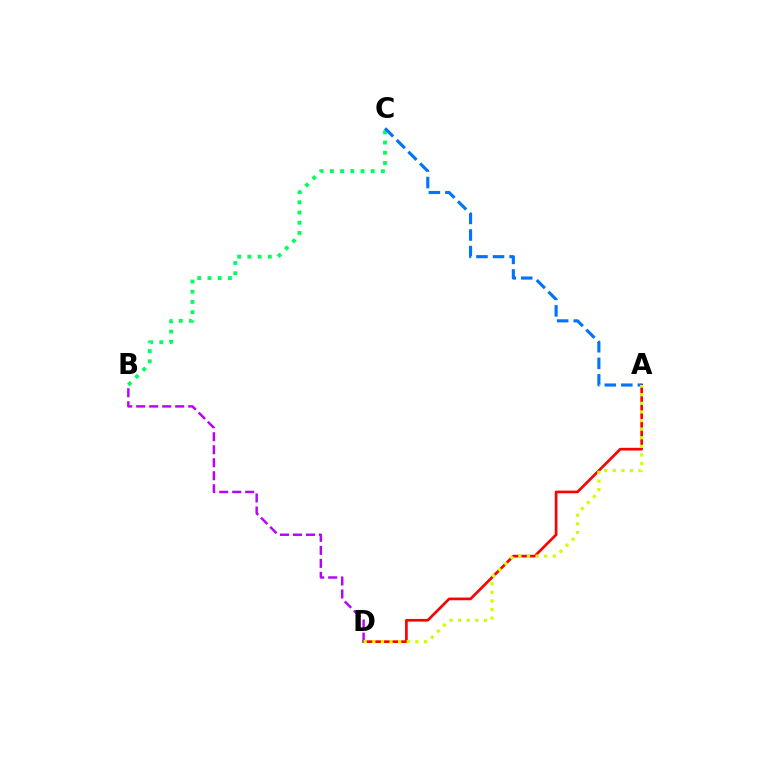{('B', 'C'): [{'color': '#00ff5c', 'line_style': 'dotted', 'thickness': 2.78}], ('A', 'D'): [{'color': '#ff0000', 'line_style': 'solid', 'thickness': 1.94}, {'color': '#d1ff00', 'line_style': 'dotted', 'thickness': 2.34}], ('B', 'D'): [{'color': '#b900ff', 'line_style': 'dashed', 'thickness': 1.77}], ('A', 'C'): [{'color': '#0074ff', 'line_style': 'dashed', 'thickness': 2.25}]}